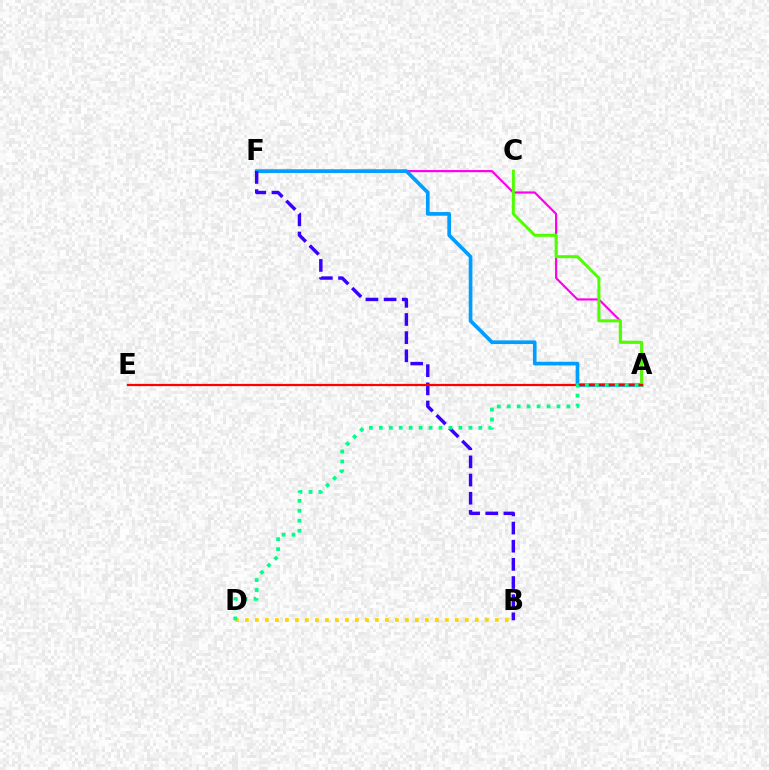{('B', 'D'): [{'color': '#ffd500', 'line_style': 'dotted', 'thickness': 2.72}], ('A', 'F'): [{'color': '#ff00ed', 'line_style': 'solid', 'thickness': 1.56}, {'color': '#009eff', 'line_style': 'solid', 'thickness': 2.65}], ('A', 'C'): [{'color': '#4fff00', 'line_style': 'solid', 'thickness': 2.16}], ('B', 'F'): [{'color': '#3700ff', 'line_style': 'dashed', 'thickness': 2.47}], ('A', 'E'): [{'color': '#ff0000', 'line_style': 'solid', 'thickness': 1.6}], ('A', 'D'): [{'color': '#00ff86', 'line_style': 'dotted', 'thickness': 2.7}]}